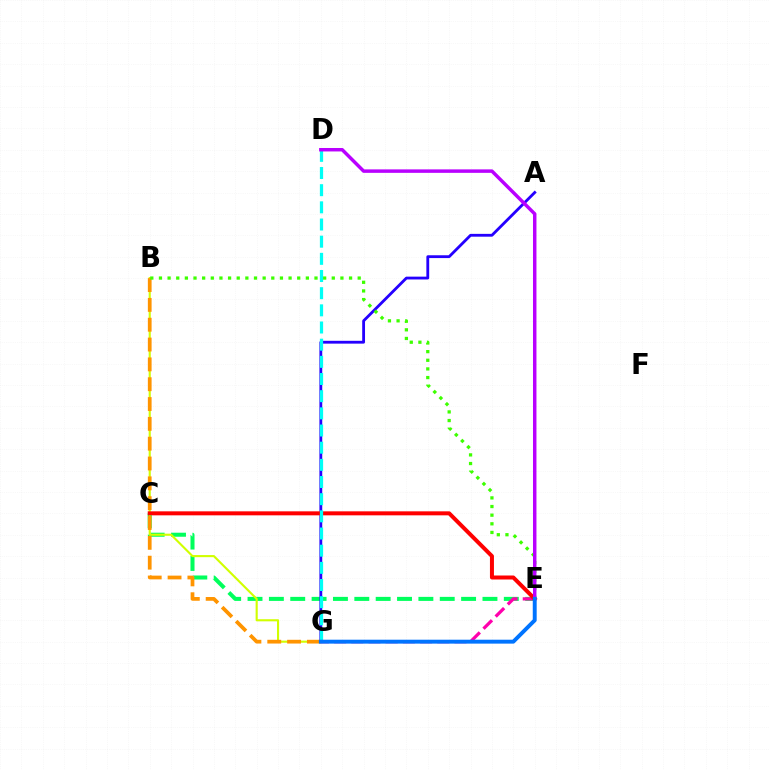{('C', 'E'): [{'color': '#00ff5c', 'line_style': 'dashed', 'thickness': 2.9}, {'color': '#ff0000', 'line_style': 'solid', 'thickness': 2.88}], ('B', 'G'): [{'color': '#d1ff00', 'line_style': 'solid', 'thickness': 1.52}, {'color': '#ff9400', 'line_style': 'dashed', 'thickness': 2.69}], ('A', 'G'): [{'color': '#2500ff', 'line_style': 'solid', 'thickness': 2.03}], ('B', 'E'): [{'color': '#3dff00', 'line_style': 'dotted', 'thickness': 2.35}], ('E', 'G'): [{'color': '#ff00ac', 'line_style': 'dashed', 'thickness': 2.34}, {'color': '#0074ff', 'line_style': 'solid', 'thickness': 2.82}], ('D', 'G'): [{'color': '#00fff6', 'line_style': 'dashed', 'thickness': 2.33}], ('D', 'E'): [{'color': '#b900ff', 'line_style': 'solid', 'thickness': 2.49}]}